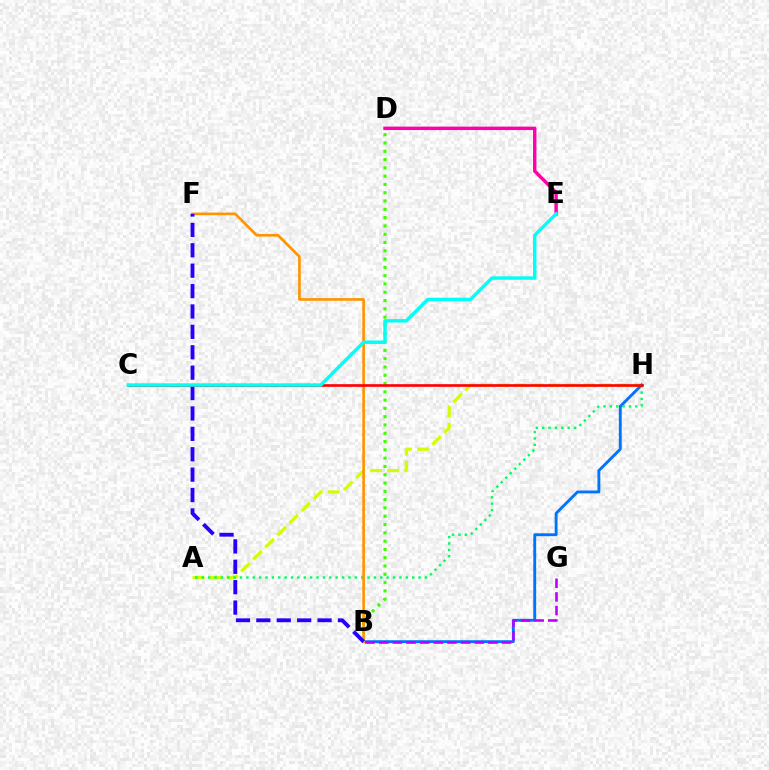{('D', 'E'): [{'color': '#ff00ac', 'line_style': 'solid', 'thickness': 2.47}], ('A', 'H'): [{'color': '#d1ff00', 'line_style': 'dashed', 'thickness': 2.32}, {'color': '#00ff5c', 'line_style': 'dotted', 'thickness': 1.73}], ('B', 'H'): [{'color': '#0074ff', 'line_style': 'solid', 'thickness': 2.08}], ('B', 'D'): [{'color': '#3dff00', 'line_style': 'dotted', 'thickness': 2.25}], ('B', 'G'): [{'color': '#b900ff', 'line_style': 'dashed', 'thickness': 1.85}], ('B', 'F'): [{'color': '#ff9400', 'line_style': 'solid', 'thickness': 1.91}, {'color': '#2500ff', 'line_style': 'dashed', 'thickness': 2.77}], ('C', 'H'): [{'color': '#ff0000', 'line_style': 'solid', 'thickness': 1.91}], ('C', 'E'): [{'color': '#00fff6', 'line_style': 'solid', 'thickness': 2.47}]}